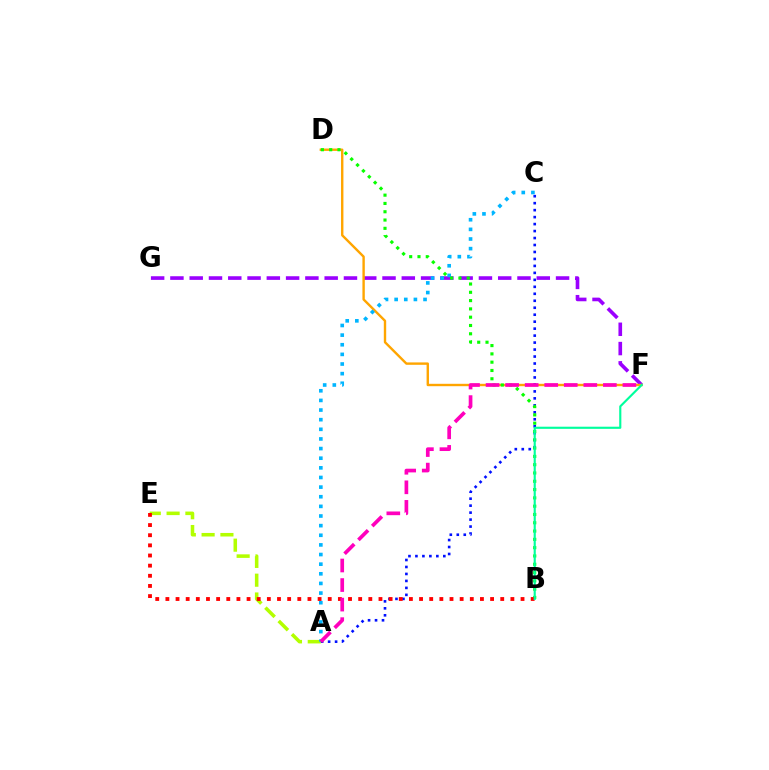{('A', 'E'): [{'color': '#b3ff00', 'line_style': 'dashed', 'thickness': 2.55}], ('F', 'G'): [{'color': '#9b00ff', 'line_style': 'dashed', 'thickness': 2.62}], ('D', 'F'): [{'color': '#ffa500', 'line_style': 'solid', 'thickness': 1.72}], ('A', 'C'): [{'color': '#00b5ff', 'line_style': 'dotted', 'thickness': 2.62}, {'color': '#0010ff', 'line_style': 'dotted', 'thickness': 1.89}], ('B', 'D'): [{'color': '#08ff00', 'line_style': 'dotted', 'thickness': 2.25}], ('B', 'E'): [{'color': '#ff0000', 'line_style': 'dotted', 'thickness': 2.76}], ('B', 'F'): [{'color': '#00ff9d', 'line_style': 'solid', 'thickness': 1.54}], ('A', 'F'): [{'color': '#ff00bd', 'line_style': 'dashed', 'thickness': 2.66}]}